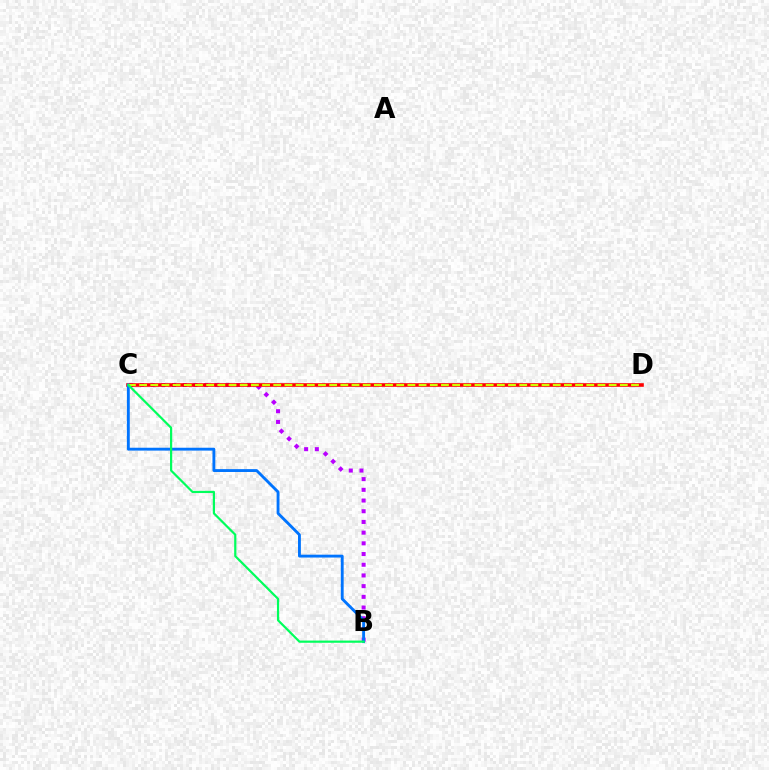{('B', 'C'): [{'color': '#b900ff', 'line_style': 'dotted', 'thickness': 2.91}, {'color': '#0074ff', 'line_style': 'solid', 'thickness': 2.06}, {'color': '#00ff5c', 'line_style': 'solid', 'thickness': 1.59}], ('C', 'D'): [{'color': '#ff0000', 'line_style': 'solid', 'thickness': 2.59}, {'color': '#d1ff00', 'line_style': 'dashed', 'thickness': 1.52}]}